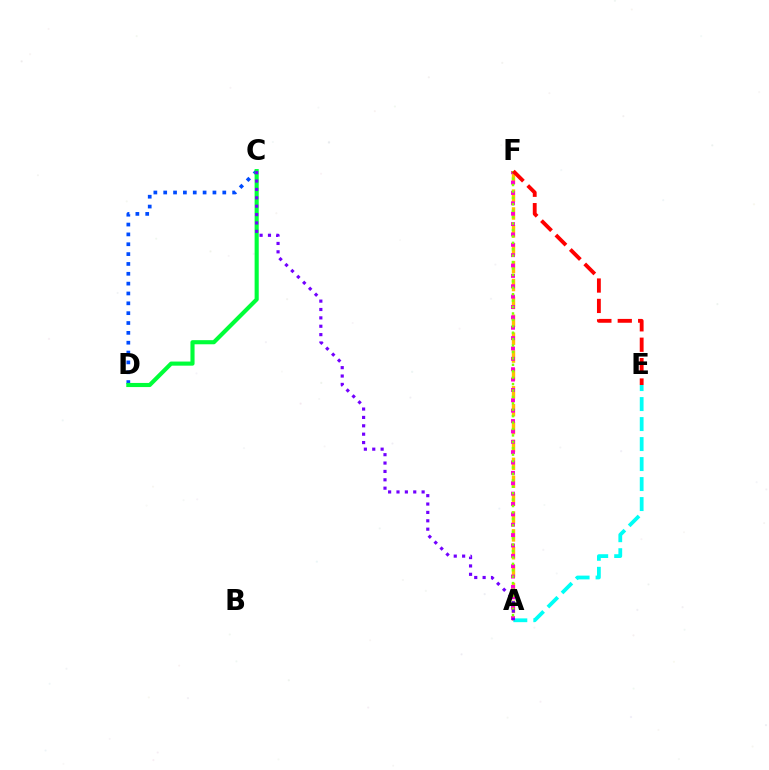{('C', 'D'): [{'color': '#004bff', 'line_style': 'dotted', 'thickness': 2.68}, {'color': '#00ff39', 'line_style': 'solid', 'thickness': 2.96}], ('A', 'F'): [{'color': '#ffbd00', 'line_style': 'dashed', 'thickness': 2.43}, {'color': '#ff00cf', 'line_style': 'dotted', 'thickness': 2.82}, {'color': '#84ff00', 'line_style': 'dotted', 'thickness': 1.74}], ('A', 'E'): [{'color': '#00fff6', 'line_style': 'dashed', 'thickness': 2.72}], ('A', 'C'): [{'color': '#7200ff', 'line_style': 'dotted', 'thickness': 2.28}], ('E', 'F'): [{'color': '#ff0000', 'line_style': 'dashed', 'thickness': 2.77}]}